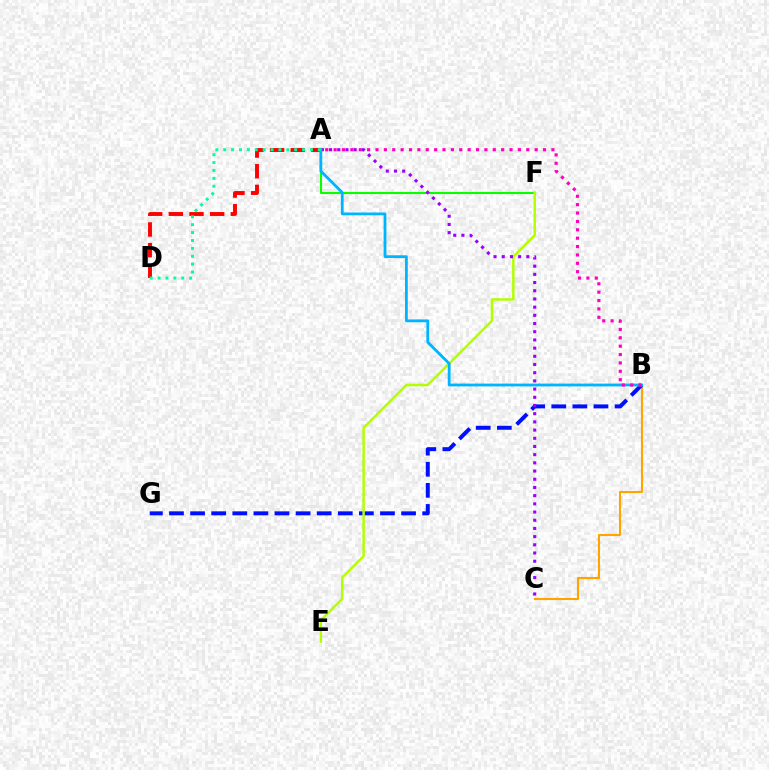{('B', 'C'): [{'color': '#ffa500', 'line_style': 'solid', 'thickness': 1.52}], ('A', 'F'): [{'color': '#08ff00', 'line_style': 'solid', 'thickness': 1.5}], ('B', 'G'): [{'color': '#0010ff', 'line_style': 'dashed', 'thickness': 2.87}], ('E', 'F'): [{'color': '#b3ff00', 'line_style': 'solid', 'thickness': 1.78}], ('A', 'C'): [{'color': '#9b00ff', 'line_style': 'dotted', 'thickness': 2.23}], ('A', 'D'): [{'color': '#ff0000', 'line_style': 'dashed', 'thickness': 2.81}, {'color': '#00ff9d', 'line_style': 'dotted', 'thickness': 2.14}], ('A', 'B'): [{'color': '#00b5ff', 'line_style': 'solid', 'thickness': 2.02}, {'color': '#ff00bd', 'line_style': 'dotted', 'thickness': 2.28}]}